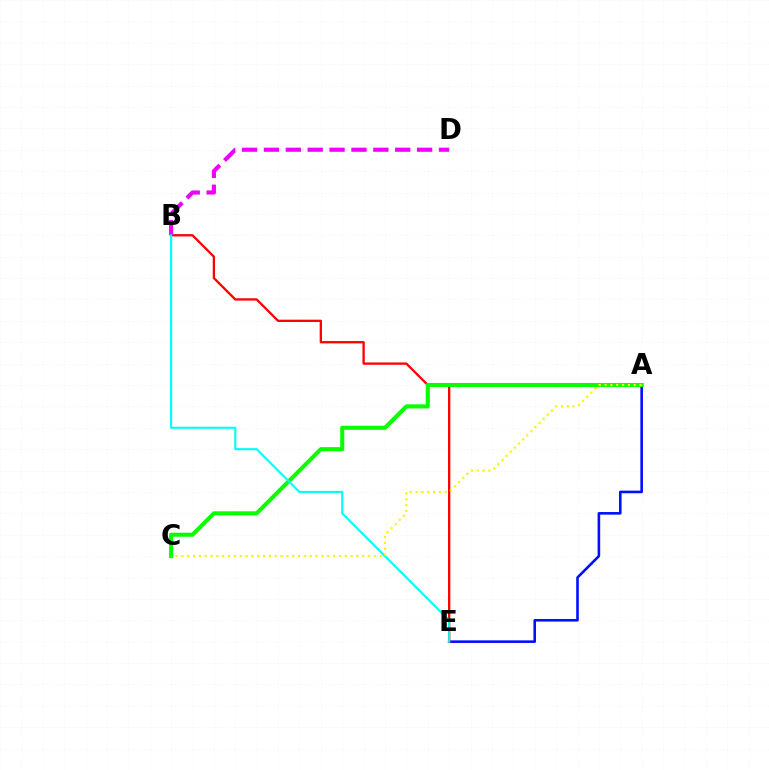{('A', 'E'): [{'color': '#0010ff', 'line_style': 'solid', 'thickness': 1.87}], ('B', 'E'): [{'color': '#ff0000', 'line_style': 'solid', 'thickness': 1.66}, {'color': '#00fff6', 'line_style': 'solid', 'thickness': 1.53}], ('A', 'C'): [{'color': '#08ff00', 'line_style': 'solid', 'thickness': 2.93}, {'color': '#fcf500', 'line_style': 'dotted', 'thickness': 1.58}], ('B', 'D'): [{'color': '#ee00ff', 'line_style': 'dashed', 'thickness': 2.97}]}